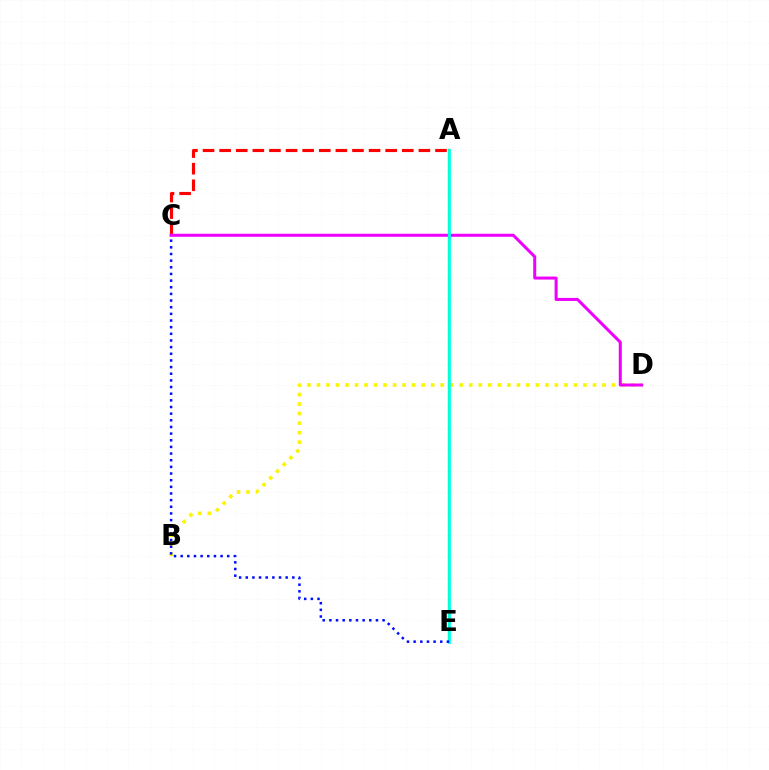{('A', 'C'): [{'color': '#ff0000', 'line_style': 'dashed', 'thickness': 2.26}], ('B', 'D'): [{'color': '#fcf500', 'line_style': 'dotted', 'thickness': 2.59}], ('C', 'D'): [{'color': '#ee00ff', 'line_style': 'solid', 'thickness': 2.17}], ('A', 'E'): [{'color': '#08ff00', 'line_style': 'solid', 'thickness': 1.72}, {'color': '#00fff6', 'line_style': 'solid', 'thickness': 1.93}], ('C', 'E'): [{'color': '#0010ff', 'line_style': 'dotted', 'thickness': 1.81}]}